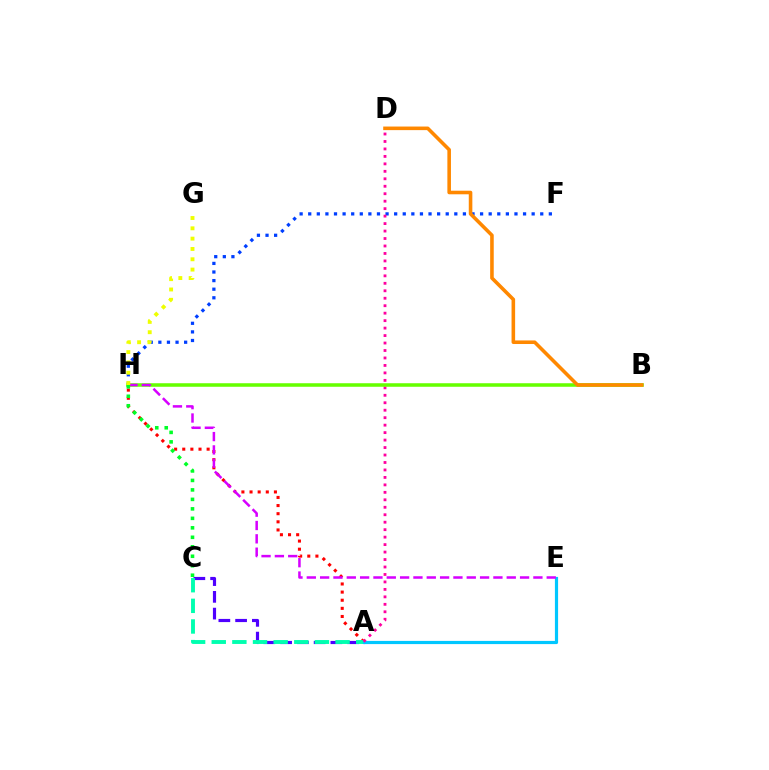{('A', 'C'): [{'color': '#4f00ff', 'line_style': 'dashed', 'thickness': 2.28}, {'color': '#00ffaf', 'line_style': 'dashed', 'thickness': 2.8}], ('F', 'H'): [{'color': '#003fff', 'line_style': 'dotted', 'thickness': 2.33}], ('A', 'H'): [{'color': '#ff0000', 'line_style': 'dotted', 'thickness': 2.21}], ('A', 'E'): [{'color': '#00c7ff', 'line_style': 'solid', 'thickness': 2.29}], ('A', 'D'): [{'color': '#ff00a0', 'line_style': 'dotted', 'thickness': 2.03}], ('B', 'H'): [{'color': '#66ff00', 'line_style': 'solid', 'thickness': 2.54}], ('E', 'H'): [{'color': '#d600ff', 'line_style': 'dashed', 'thickness': 1.81}], ('G', 'H'): [{'color': '#eeff00', 'line_style': 'dotted', 'thickness': 2.8}], ('C', 'H'): [{'color': '#00ff27', 'line_style': 'dotted', 'thickness': 2.58}], ('B', 'D'): [{'color': '#ff8800', 'line_style': 'solid', 'thickness': 2.58}]}